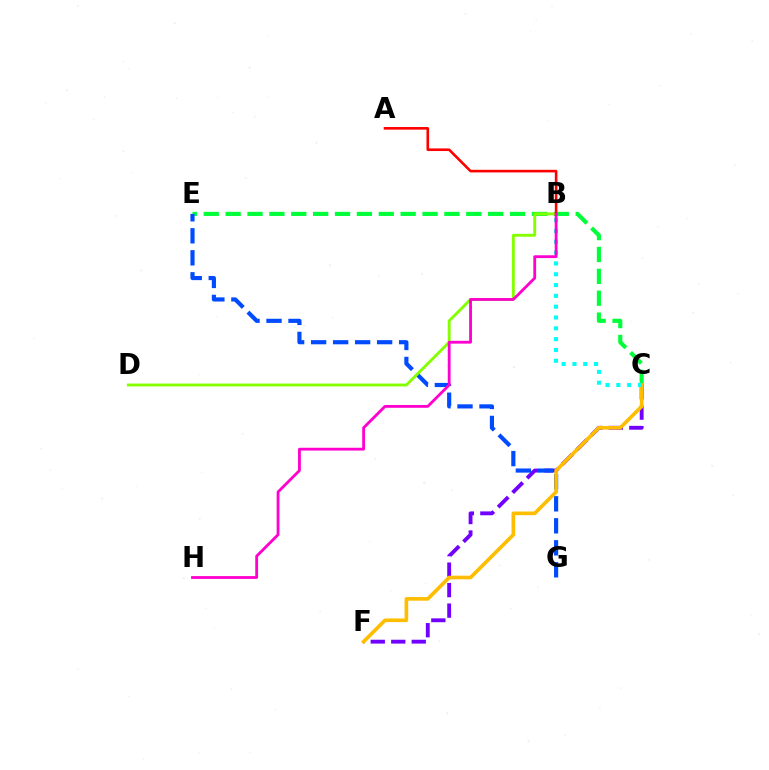{('C', 'F'): [{'color': '#7200ff', 'line_style': 'dashed', 'thickness': 2.78}, {'color': '#ffbd00', 'line_style': 'solid', 'thickness': 2.62}], ('C', 'E'): [{'color': '#00ff39', 'line_style': 'dashed', 'thickness': 2.97}], ('E', 'G'): [{'color': '#004bff', 'line_style': 'dashed', 'thickness': 2.99}], ('B', 'D'): [{'color': '#84ff00', 'line_style': 'solid', 'thickness': 2.08}], ('A', 'B'): [{'color': '#ff0000', 'line_style': 'solid', 'thickness': 1.88}], ('B', 'C'): [{'color': '#00fff6', 'line_style': 'dotted', 'thickness': 2.94}], ('B', 'H'): [{'color': '#ff00cf', 'line_style': 'solid', 'thickness': 2.03}]}